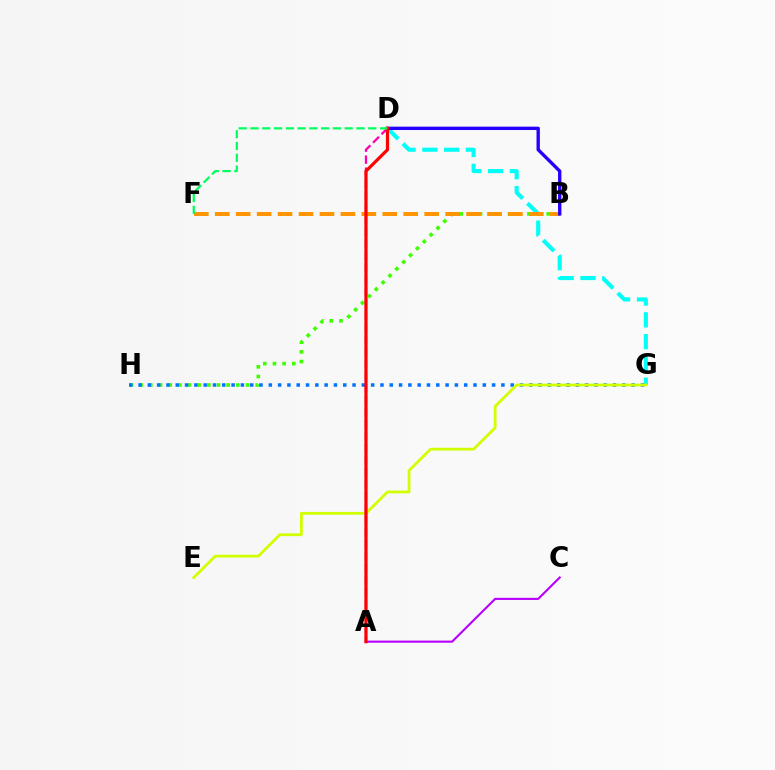{('A', 'C'): [{'color': '#b900ff', 'line_style': 'solid', 'thickness': 1.53}], ('D', 'G'): [{'color': '#00fff6', 'line_style': 'dashed', 'thickness': 2.96}], ('B', 'H'): [{'color': '#3dff00', 'line_style': 'dotted', 'thickness': 2.63}], ('G', 'H'): [{'color': '#0074ff', 'line_style': 'dotted', 'thickness': 2.53}], ('A', 'D'): [{'color': '#ff00ac', 'line_style': 'dashed', 'thickness': 1.63}, {'color': '#ff0000', 'line_style': 'solid', 'thickness': 2.3}], ('B', 'F'): [{'color': '#ff9400', 'line_style': 'dashed', 'thickness': 2.84}], ('E', 'G'): [{'color': '#d1ff00', 'line_style': 'solid', 'thickness': 2.0}], ('B', 'D'): [{'color': '#2500ff', 'line_style': 'solid', 'thickness': 2.42}], ('D', 'F'): [{'color': '#00ff5c', 'line_style': 'dashed', 'thickness': 1.6}]}